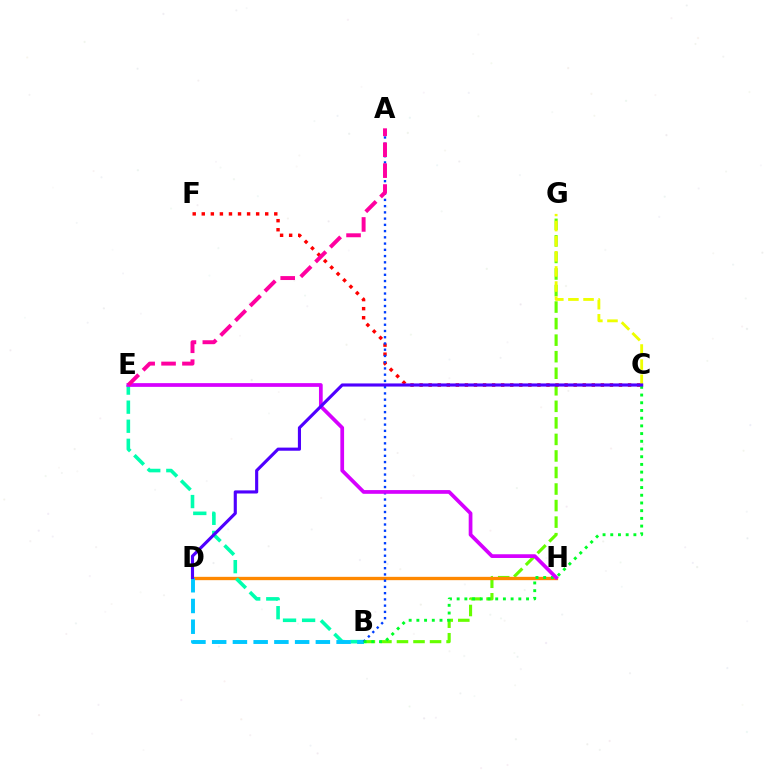{('B', 'G'): [{'color': '#66ff00', 'line_style': 'dashed', 'thickness': 2.25}], ('D', 'H'): [{'color': '#ff8800', 'line_style': 'solid', 'thickness': 2.4}], ('B', 'E'): [{'color': '#00ffaf', 'line_style': 'dashed', 'thickness': 2.59}], ('C', 'F'): [{'color': '#ff0000', 'line_style': 'dotted', 'thickness': 2.46}], ('C', 'G'): [{'color': '#eeff00', 'line_style': 'dashed', 'thickness': 2.05}], ('B', 'D'): [{'color': '#00c7ff', 'line_style': 'dashed', 'thickness': 2.82}], ('A', 'B'): [{'color': '#003fff', 'line_style': 'dotted', 'thickness': 1.7}], ('B', 'C'): [{'color': '#00ff27', 'line_style': 'dotted', 'thickness': 2.09}], ('E', 'H'): [{'color': '#d600ff', 'line_style': 'solid', 'thickness': 2.68}], ('C', 'D'): [{'color': '#4f00ff', 'line_style': 'solid', 'thickness': 2.25}], ('A', 'E'): [{'color': '#ff00a0', 'line_style': 'dashed', 'thickness': 2.84}]}